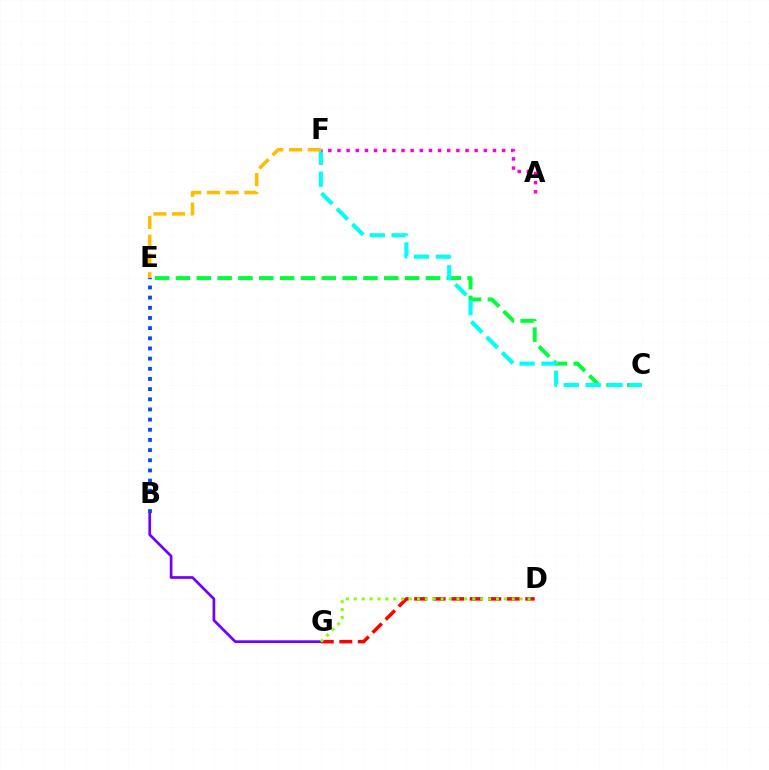{('C', 'E'): [{'color': '#00ff39', 'line_style': 'dashed', 'thickness': 2.83}], ('C', 'F'): [{'color': '#00fff6', 'line_style': 'dashed', 'thickness': 2.97}], ('D', 'G'): [{'color': '#ff0000', 'line_style': 'dashed', 'thickness': 2.52}, {'color': '#84ff00', 'line_style': 'dotted', 'thickness': 2.15}], ('B', 'G'): [{'color': '#7200ff', 'line_style': 'solid', 'thickness': 1.95}], ('B', 'E'): [{'color': '#004bff', 'line_style': 'dotted', 'thickness': 2.76}], ('E', 'F'): [{'color': '#ffbd00', 'line_style': 'dashed', 'thickness': 2.54}], ('A', 'F'): [{'color': '#ff00cf', 'line_style': 'dotted', 'thickness': 2.49}]}